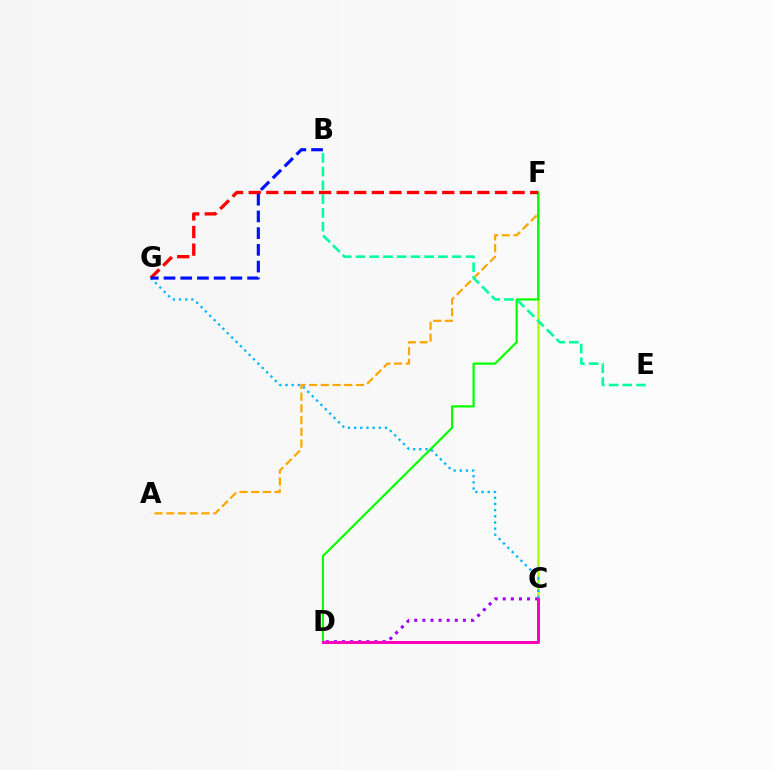{('A', 'F'): [{'color': '#ffa500', 'line_style': 'dashed', 'thickness': 1.59}], ('C', 'F'): [{'color': '#b3ff00', 'line_style': 'solid', 'thickness': 1.88}], ('D', 'F'): [{'color': '#08ff00', 'line_style': 'solid', 'thickness': 1.59}], ('B', 'E'): [{'color': '#00ff9d', 'line_style': 'dashed', 'thickness': 1.87}], ('C', 'D'): [{'color': '#9b00ff', 'line_style': 'dotted', 'thickness': 2.2}, {'color': '#ff00bd', 'line_style': 'solid', 'thickness': 2.14}], ('C', 'G'): [{'color': '#00b5ff', 'line_style': 'dotted', 'thickness': 1.67}], ('F', 'G'): [{'color': '#ff0000', 'line_style': 'dashed', 'thickness': 2.39}], ('B', 'G'): [{'color': '#0010ff', 'line_style': 'dashed', 'thickness': 2.27}]}